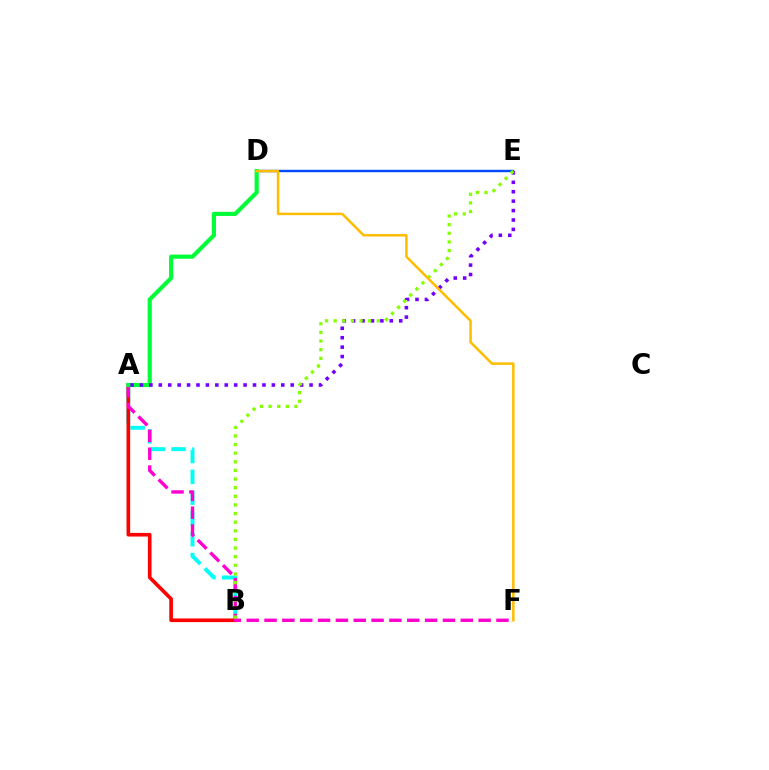{('A', 'B'): [{'color': '#00fff6', 'line_style': 'dashed', 'thickness': 2.83}, {'color': '#ff0000', 'line_style': 'solid', 'thickness': 2.62}], ('D', 'E'): [{'color': '#004bff', 'line_style': 'solid', 'thickness': 1.74}], ('A', 'F'): [{'color': '#ff00cf', 'line_style': 'dashed', 'thickness': 2.42}], ('A', 'D'): [{'color': '#00ff39', 'line_style': 'solid', 'thickness': 3.0}], ('A', 'E'): [{'color': '#7200ff', 'line_style': 'dotted', 'thickness': 2.56}], ('B', 'E'): [{'color': '#84ff00', 'line_style': 'dotted', 'thickness': 2.34}], ('D', 'F'): [{'color': '#ffbd00', 'line_style': 'solid', 'thickness': 1.81}]}